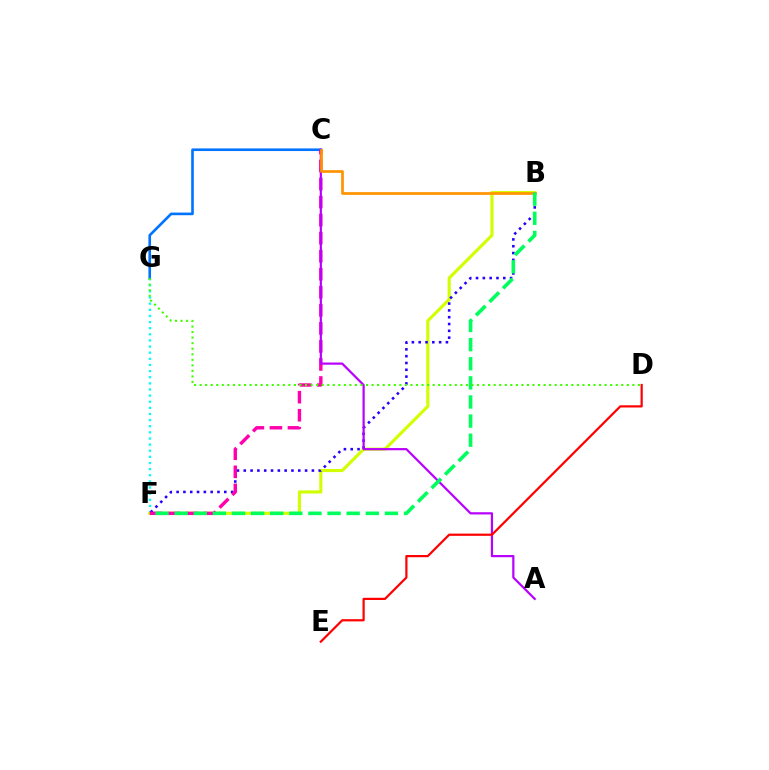{('F', 'G'): [{'color': '#00fff6', 'line_style': 'dotted', 'thickness': 1.67}], ('B', 'F'): [{'color': '#d1ff00', 'line_style': 'solid', 'thickness': 2.25}, {'color': '#2500ff', 'line_style': 'dotted', 'thickness': 1.85}, {'color': '#00ff5c', 'line_style': 'dashed', 'thickness': 2.6}], ('C', 'G'): [{'color': '#0074ff', 'line_style': 'solid', 'thickness': 1.89}], ('C', 'F'): [{'color': '#ff00ac', 'line_style': 'dashed', 'thickness': 2.45}], ('A', 'C'): [{'color': '#b900ff', 'line_style': 'solid', 'thickness': 1.59}], ('B', 'C'): [{'color': '#ff9400', 'line_style': 'solid', 'thickness': 1.95}], ('D', 'G'): [{'color': '#3dff00', 'line_style': 'dotted', 'thickness': 1.51}], ('D', 'E'): [{'color': '#ff0000', 'line_style': 'solid', 'thickness': 1.59}]}